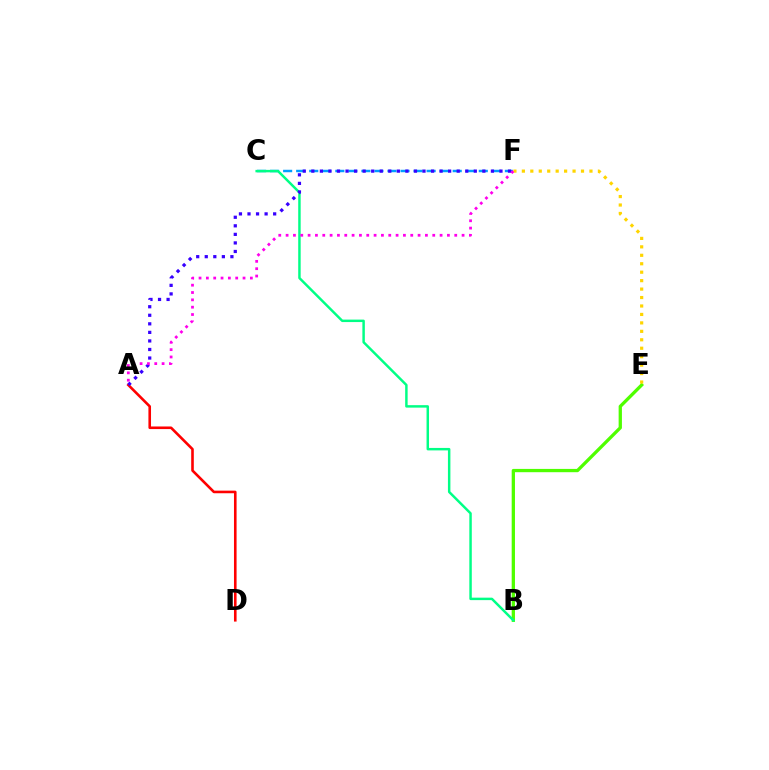{('C', 'F'): [{'color': '#009eff', 'line_style': 'dashed', 'thickness': 1.77}], ('B', 'E'): [{'color': '#4fff00', 'line_style': 'solid', 'thickness': 2.37}], ('B', 'C'): [{'color': '#00ff86', 'line_style': 'solid', 'thickness': 1.77}], ('E', 'F'): [{'color': '#ffd500', 'line_style': 'dotted', 'thickness': 2.3}], ('A', 'D'): [{'color': '#ff0000', 'line_style': 'solid', 'thickness': 1.87}], ('A', 'F'): [{'color': '#3700ff', 'line_style': 'dotted', 'thickness': 2.32}, {'color': '#ff00ed', 'line_style': 'dotted', 'thickness': 1.99}]}